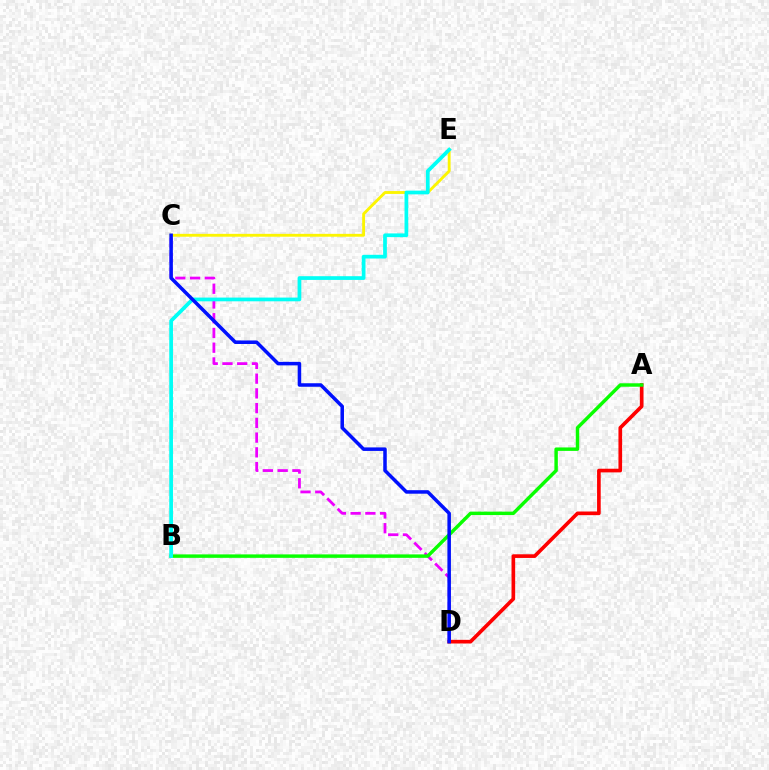{('C', 'E'): [{'color': '#fcf500', 'line_style': 'solid', 'thickness': 2.06}], ('A', 'D'): [{'color': '#ff0000', 'line_style': 'solid', 'thickness': 2.63}], ('C', 'D'): [{'color': '#ee00ff', 'line_style': 'dashed', 'thickness': 2.0}, {'color': '#0010ff', 'line_style': 'solid', 'thickness': 2.53}], ('A', 'B'): [{'color': '#08ff00', 'line_style': 'solid', 'thickness': 2.48}], ('B', 'E'): [{'color': '#00fff6', 'line_style': 'solid', 'thickness': 2.68}]}